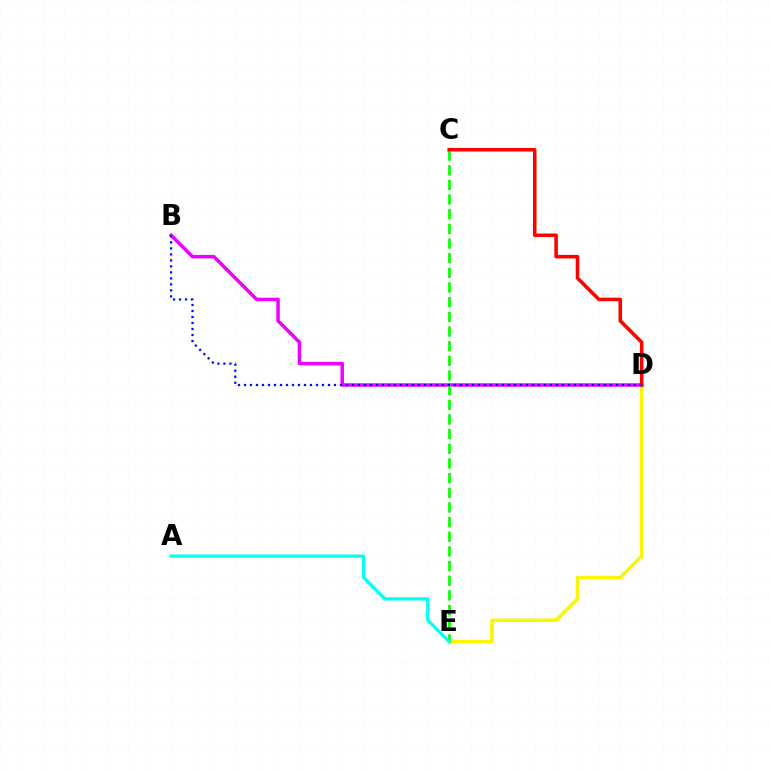{('D', 'E'): [{'color': '#fcf500', 'line_style': 'solid', 'thickness': 2.56}], ('B', 'D'): [{'color': '#ee00ff', 'line_style': 'solid', 'thickness': 2.5}, {'color': '#0010ff', 'line_style': 'dotted', 'thickness': 1.63}], ('C', 'E'): [{'color': '#08ff00', 'line_style': 'dashed', 'thickness': 1.99}], ('A', 'E'): [{'color': '#00fff6', 'line_style': 'solid', 'thickness': 2.33}], ('C', 'D'): [{'color': '#ff0000', 'line_style': 'solid', 'thickness': 2.56}]}